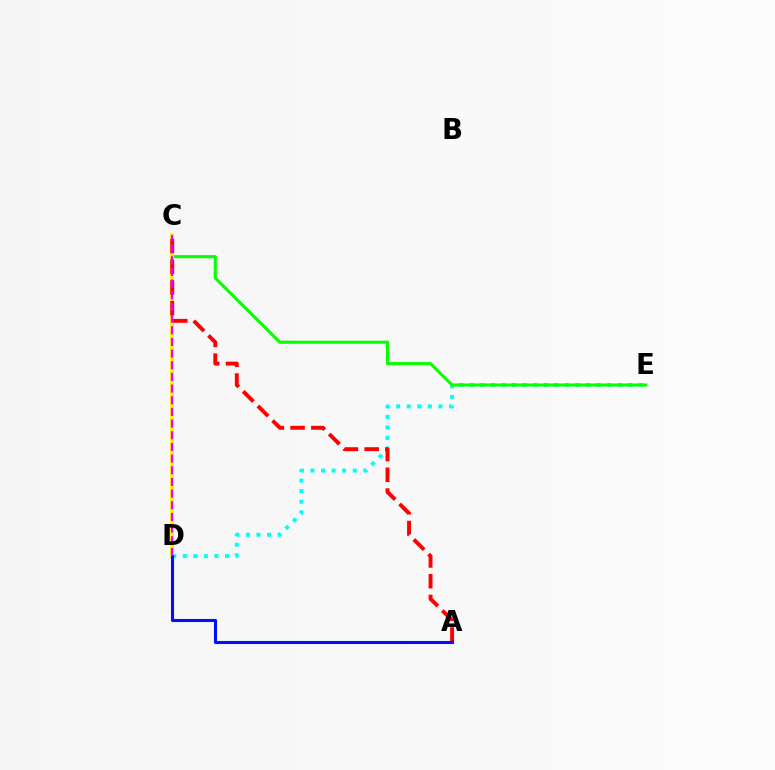{('D', 'E'): [{'color': '#00fff6', 'line_style': 'dotted', 'thickness': 2.87}], ('C', 'E'): [{'color': '#08ff00', 'line_style': 'solid', 'thickness': 2.24}], ('C', 'D'): [{'color': '#fcf500', 'line_style': 'solid', 'thickness': 2.82}, {'color': '#ee00ff', 'line_style': 'dashed', 'thickness': 1.59}], ('A', 'C'): [{'color': '#ff0000', 'line_style': 'dashed', 'thickness': 2.82}], ('A', 'D'): [{'color': '#0010ff', 'line_style': 'solid', 'thickness': 2.21}]}